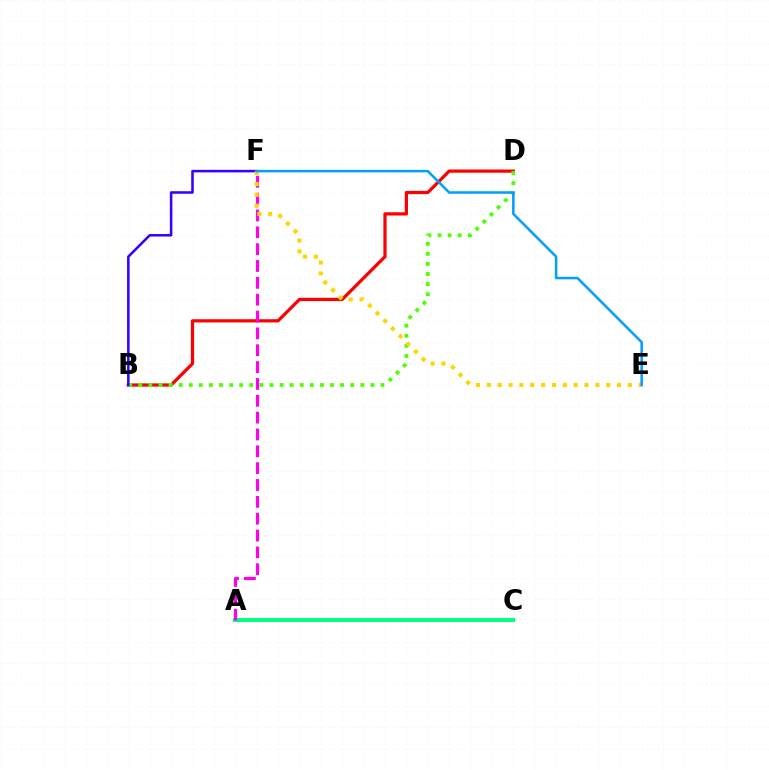{('A', 'C'): [{'color': '#00ff86', 'line_style': 'solid', 'thickness': 2.86}], ('B', 'D'): [{'color': '#ff0000', 'line_style': 'solid', 'thickness': 2.32}, {'color': '#4fff00', 'line_style': 'dotted', 'thickness': 2.74}], ('A', 'F'): [{'color': '#ff00ed', 'line_style': 'dashed', 'thickness': 2.29}], ('B', 'F'): [{'color': '#3700ff', 'line_style': 'solid', 'thickness': 1.84}], ('E', 'F'): [{'color': '#ffd500', 'line_style': 'dotted', 'thickness': 2.95}, {'color': '#009eff', 'line_style': 'solid', 'thickness': 1.8}]}